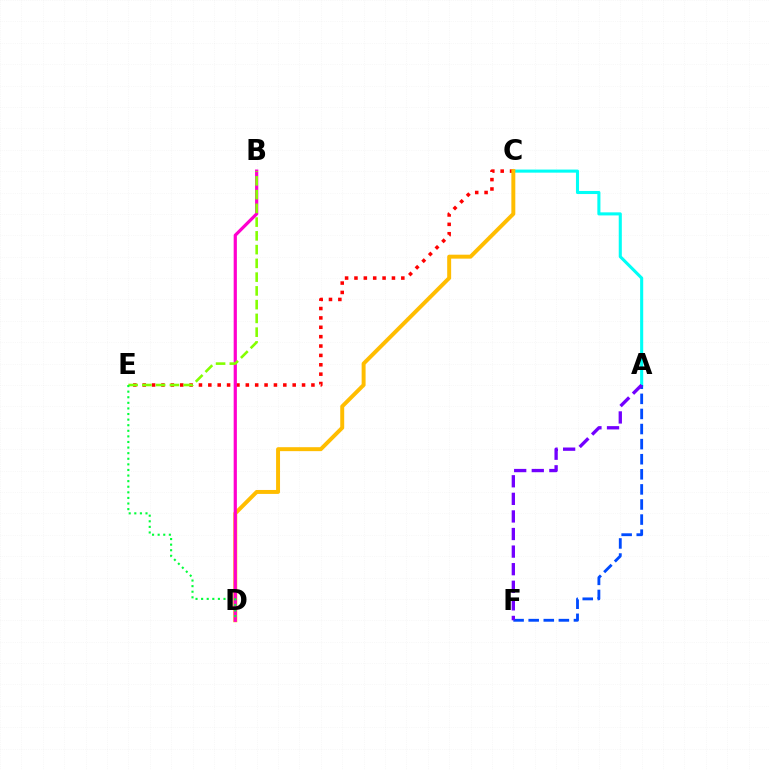{('A', 'C'): [{'color': '#00fff6', 'line_style': 'solid', 'thickness': 2.22}], ('C', 'E'): [{'color': '#ff0000', 'line_style': 'dotted', 'thickness': 2.55}], ('C', 'D'): [{'color': '#ffbd00', 'line_style': 'solid', 'thickness': 2.84}], ('A', 'F'): [{'color': '#004bff', 'line_style': 'dashed', 'thickness': 2.05}, {'color': '#7200ff', 'line_style': 'dashed', 'thickness': 2.39}], ('B', 'D'): [{'color': '#ff00cf', 'line_style': 'solid', 'thickness': 2.31}], ('B', 'E'): [{'color': '#84ff00', 'line_style': 'dashed', 'thickness': 1.87}], ('D', 'E'): [{'color': '#00ff39', 'line_style': 'dotted', 'thickness': 1.52}]}